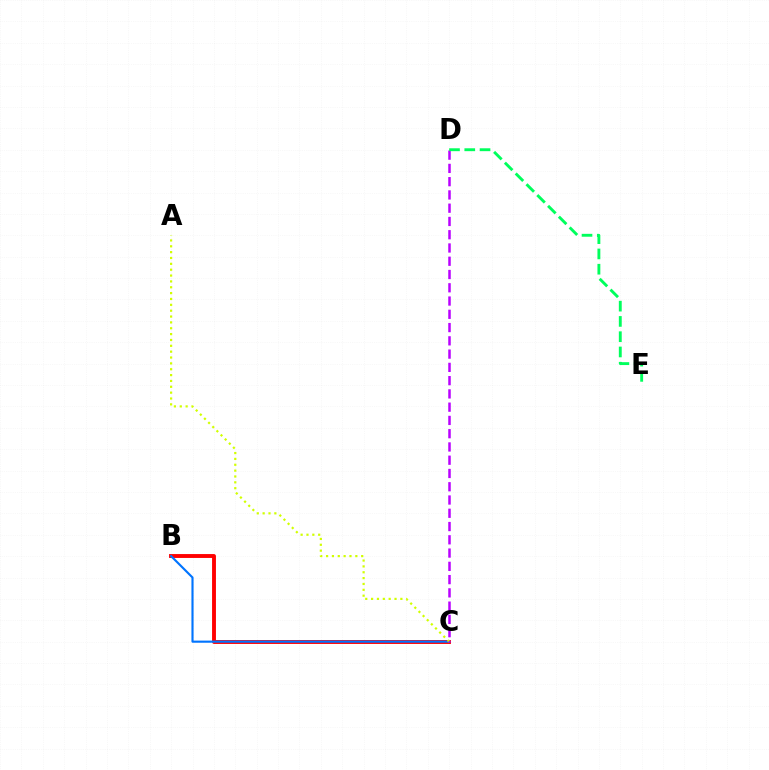{('B', 'C'): [{'color': '#ff0000', 'line_style': 'solid', 'thickness': 2.8}, {'color': '#0074ff', 'line_style': 'solid', 'thickness': 1.54}], ('A', 'C'): [{'color': '#d1ff00', 'line_style': 'dotted', 'thickness': 1.59}], ('C', 'D'): [{'color': '#b900ff', 'line_style': 'dashed', 'thickness': 1.8}], ('D', 'E'): [{'color': '#00ff5c', 'line_style': 'dashed', 'thickness': 2.07}]}